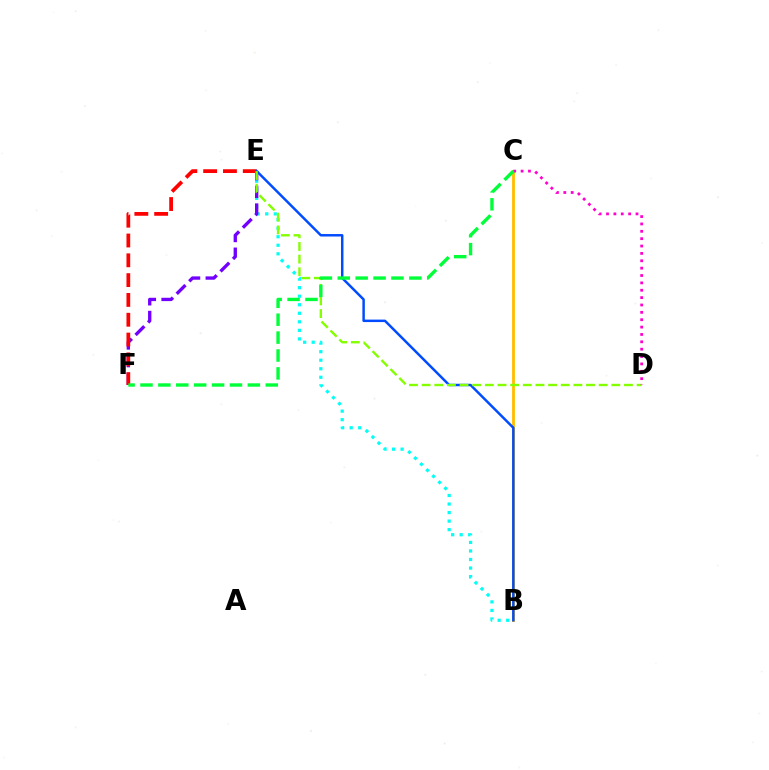{('B', 'E'): [{'color': '#00fff6', 'line_style': 'dotted', 'thickness': 2.32}, {'color': '#004bff', 'line_style': 'solid', 'thickness': 1.78}], ('E', 'F'): [{'color': '#7200ff', 'line_style': 'dashed', 'thickness': 2.4}, {'color': '#ff0000', 'line_style': 'dashed', 'thickness': 2.69}], ('B', 'C'): [{'color': '#ffbd00', 'line_style': 'solid', 'thickness': 2.03}], ('D', 'E'): [{'color': '#84ff00', 'line_style': 'dashed', 'thickness': 1.72}], ('C', 'D'): [{'color': '#ff00cf', 'line_style': 'dotted', 'thickness': 2.0}], ('C', 'F'): [{'color': '#00ff39', 'line_style': 'dashed', 'thickness': 2.43}]}